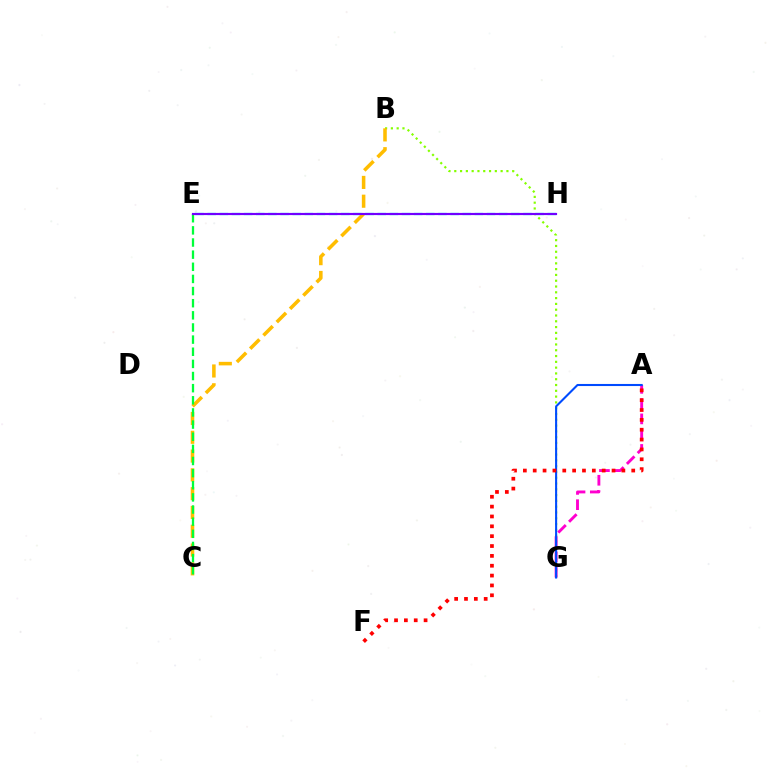{('B', 'G'): [{'color': '#84ff00', 'line_style': 'dotted', 'thickness': 1.57}], ('E', 'H'): [{'color': '#00fff6', 'line_style': 'dashed', 'thickness': 1.65}, {'color': '#7200ff', 'line_style': 'solid', 'thickness': 1.56}], ('B', 'C'): [{'color': '#ffbd00', 'line_style': 'dashed', 'thickness': 2.55}], ('A', 'G'): [{'color': '#ff00cf', 'line_style': 'dashed', 'thickness': 2.07}, {'color': '#004bff', 'line_style': 'solid', 'thickness': 1.5}], ('C', 'E'): [{'color': '#00ff39', 'line_style': 'dashed', 'thickness': 1.65}], ('A', 'F'): [{'color': '#ff0000', 'line_style': 'dotted', 'thickness': 2.68}]}